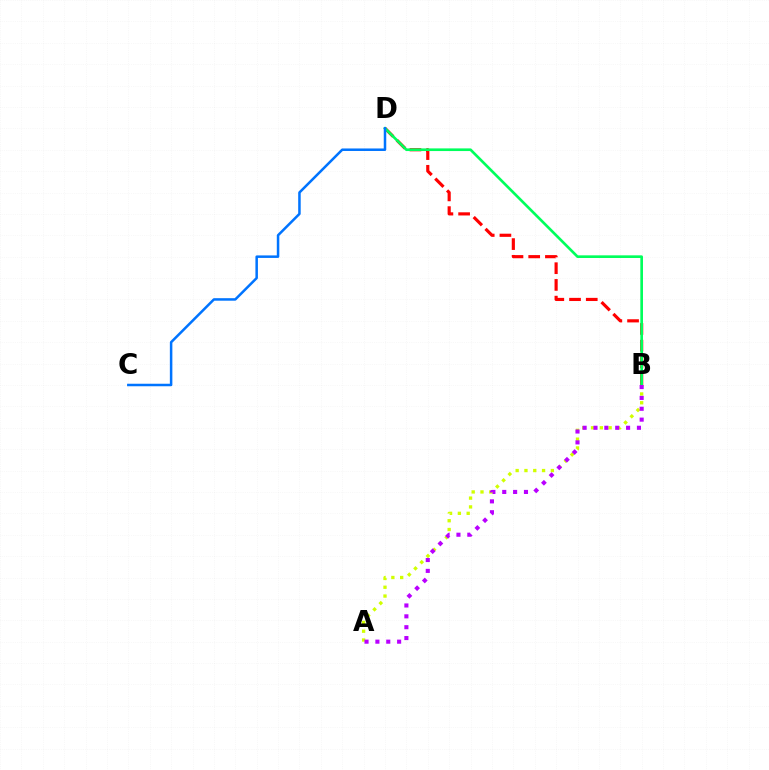{('A', 'B'): [{'color': '#d1ff00', 'line_style': 'dotted', 'thickness': 2.39}, {'color': '#b900ff', 'line_style': 'dotted', 'thickness': 2.95}], ('B', 'D'): [{'color': '#ff0000', 'line_style': 'dashed', 'thickness': 2.27}, {'color': '#00ff5c', 'line_style': 'solid', 'thickness': 1.92}], ('C', 'D'): [{'color': '#0074ff', 'line_style': 'solid', 'thickness': 1.81}]}